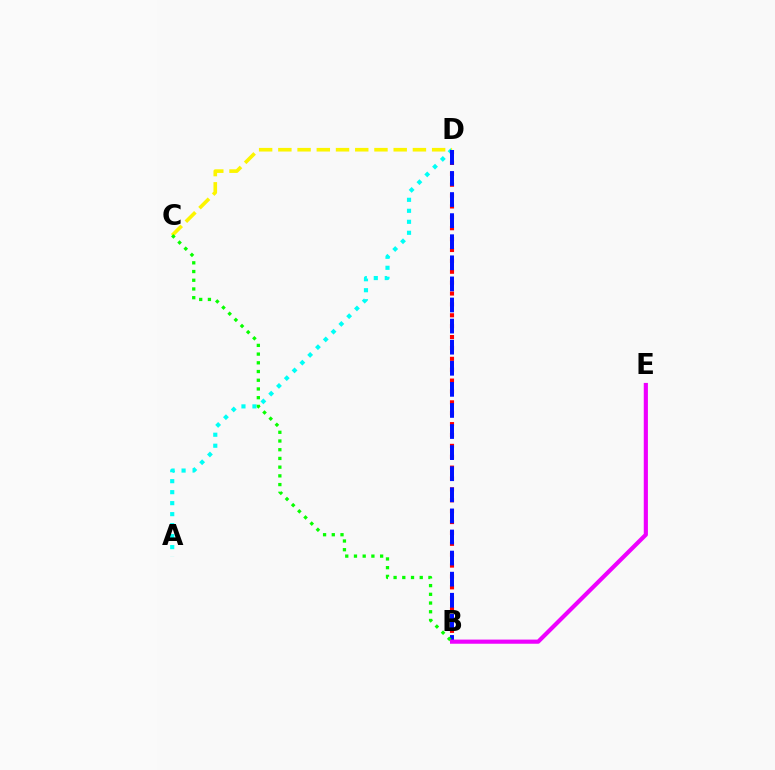{('A', 'D'): [{'color': '#00fff6', 'line_style': 'dotted', 'thickness': 2.99}], ('B', 'D'): [{'color': '#ff0000', 'line_style': 'dotted', 'thickness': 2.96}, {'color': '#0010ff', 'line_style': 'dashed', 'thickness': 2.87}], ('C', 'D'): [{'color': '#fcf500', 'line_style': 'dashed', 'thickness': 2.61}], ('B', 'C'): [{'color': '#08ff00', 'line_style': 'dotted', 'thickness': 2.37}], ('B', 'E'): [{'color': '#ee00ff', 'line_style': 'solid', 'thickness': 2.99}]}